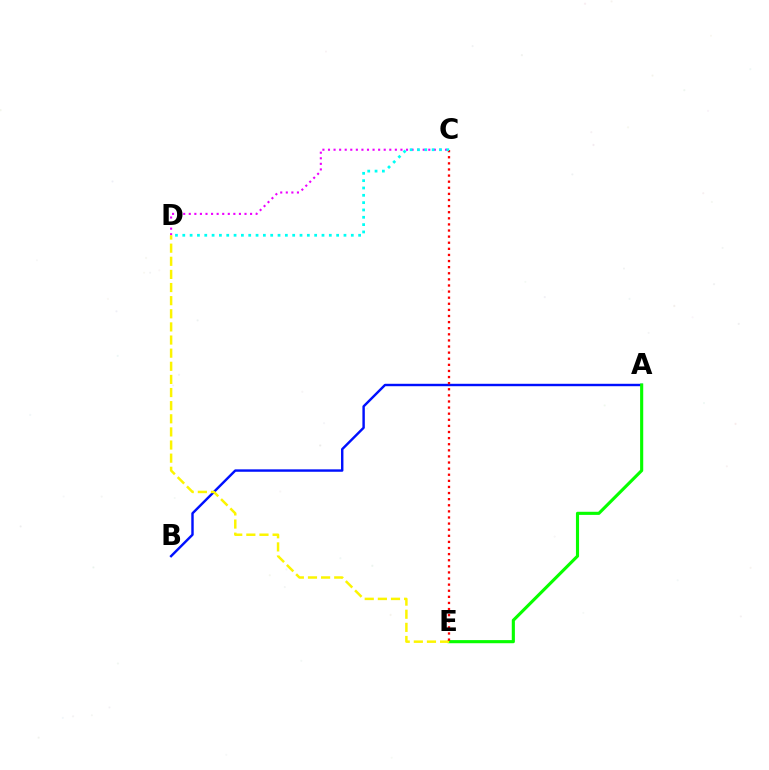{('A', 'B'): [{'color': '#0010ff', 'line_style': 'solid', 'thickness': 1.74}], ('A', 'E'): [{'color': '#08ff00', 'line_style': 'solid', 'thickness': 2.25}], ('C', 'D'): [{'color': '#ee00ff', 'line_style': 'dotted', 'thickness': 1.51}, {'color': '#00fff6', 'line_style': 'dotted', 'thickness': 1.99}], ('D', 'E'): [{'color': '#fcf500', 'line_style': 'dashed', 'thickness': 1.78}], ('C', 'E'): [{'color': '#ff0000', 'line_style': 'dotted', 'thickness': 1.66}]}